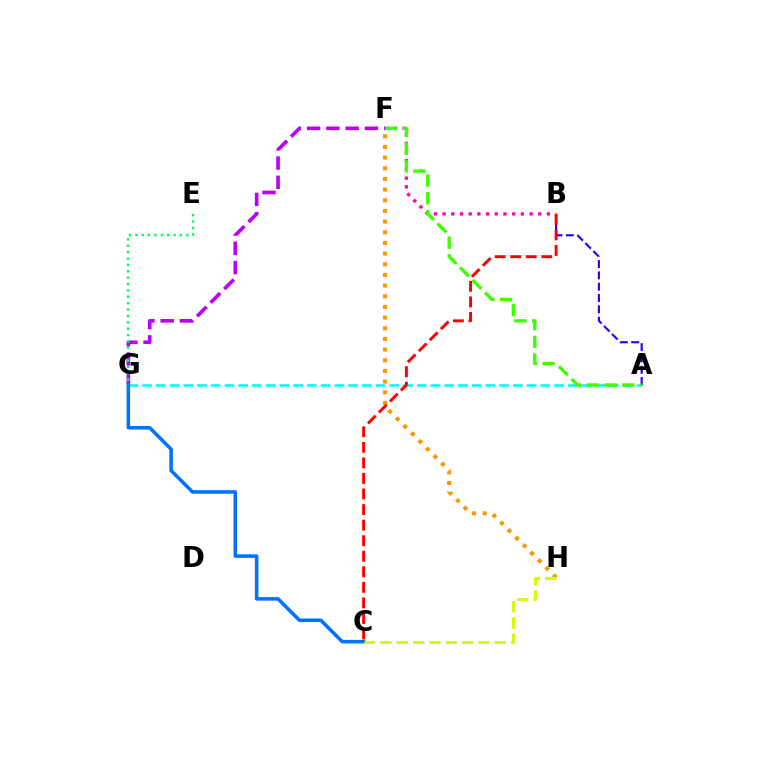{('F', 'H'): [{'color': '#ff9400', 'line_style': 'dotted', 'thickness': 2.9}], ('A', 'G'): [{'color': '#00fff6', 'line_style': 'dashed', 'thickness': 1.87}], ('F', 'G'): [{'color': '#b900ff', 'line_style': 'dashed', 'thickness': 2.62}], ('C', 'G'): [{'color': '#0074ff', 'line_style': 'solid', 'thickness': 2.55}], ('C', 'H'): [{'color': '#d1ff00', 'line_style': 'dashed', 'thickness': 2.22}], ('E', 'G'): [{'color': '#00ff5c', 'line_style': 'dotted', 'thickness': 1.73}], ('A', 'B'): [{'color': '#2500ff', 'line_style': 'dashed', 'thickness': 1.54}], ('B', 'F'): [{'color': '#ff00ac', 'line_style': 'dotted', 'thickness': 2.36}], ('A', 'F'): [{'color': '#3dff00', 'line_style': 'dashed', 'thickness': 2.41}], ('B', 'C'): [{'color': '#ff0000', 'line_style': 'dashed', 'thickness': 2.11}]}